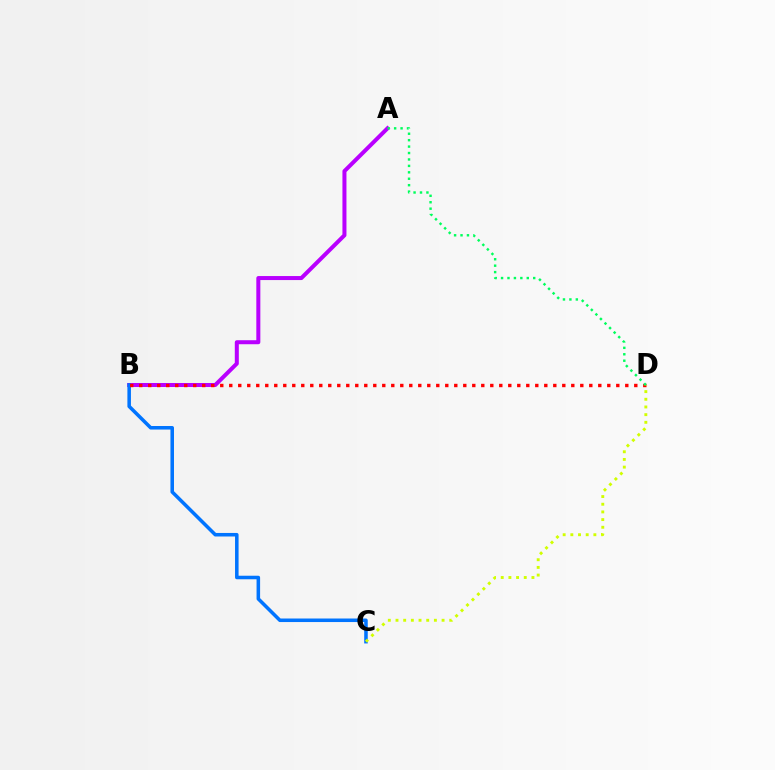{('A', 'B'): [{'color': '#b900ff', 'line_style': 'solid', 'thickness': 2.89}], ('B', 'C'): [{'color': '#0074ff', 'line_style': 'solid', 'thickness': 2.55}], ('B', 'D'): [{'color': '#ff0000', 'line_style': 'dotted', 'thickness': 2.45}], ('C', 'D'): [{'color': '#d1ff00', 'line_style': 'dotted', 'thickness': 2.09}], ('A', 'D'): [{'color': '#00ff5c', 'line_style': 'dotted', 'thickness': 1.75}]}